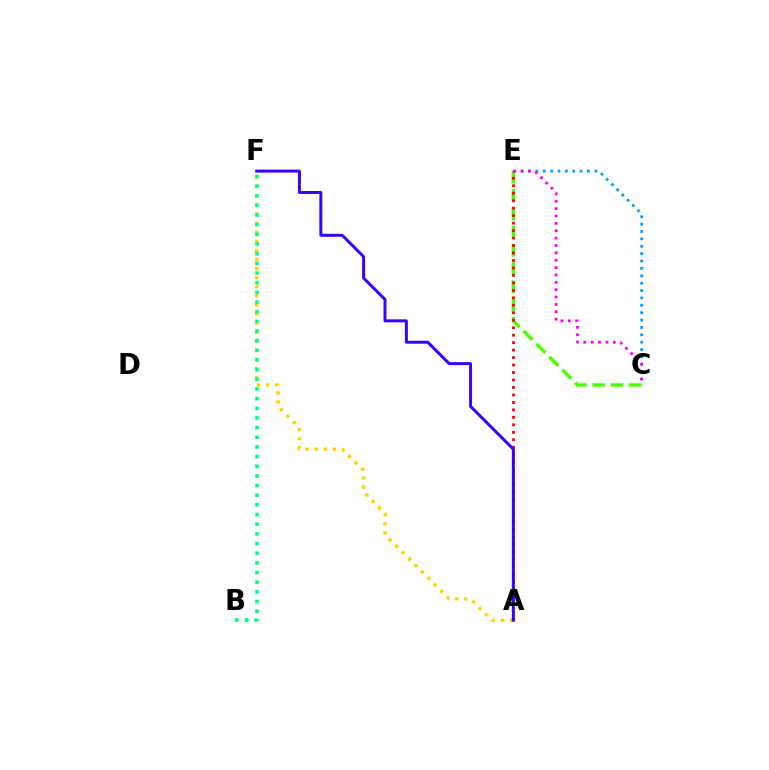{('C', 'E'): [{'color': '#009eff', 'line_style': 'dotted', 'thickness': 2.0}, {'color': '#4fff00', 'line_style': 'dashed', 'thickness': 2.48}, {'color': '#ff00ed', 'line_style': 'dotted', 'thickness': 2.0}], ('A', 'E'): [{'color': '#ff0000', 'line_style': 'dotted', 'thickness': 2.03}], ('A', 'F'): [{'color': '#ffd500', 'line_style': 'dotted', 'thickness': 2.47}, {'color': '#3700ff', 'line_style': 'solid', 'thickness': 2.14}], ('B', 'F'): [{'color': '#00ff86', 'line_style': 'dotted', 'thickness': 2.63}]}